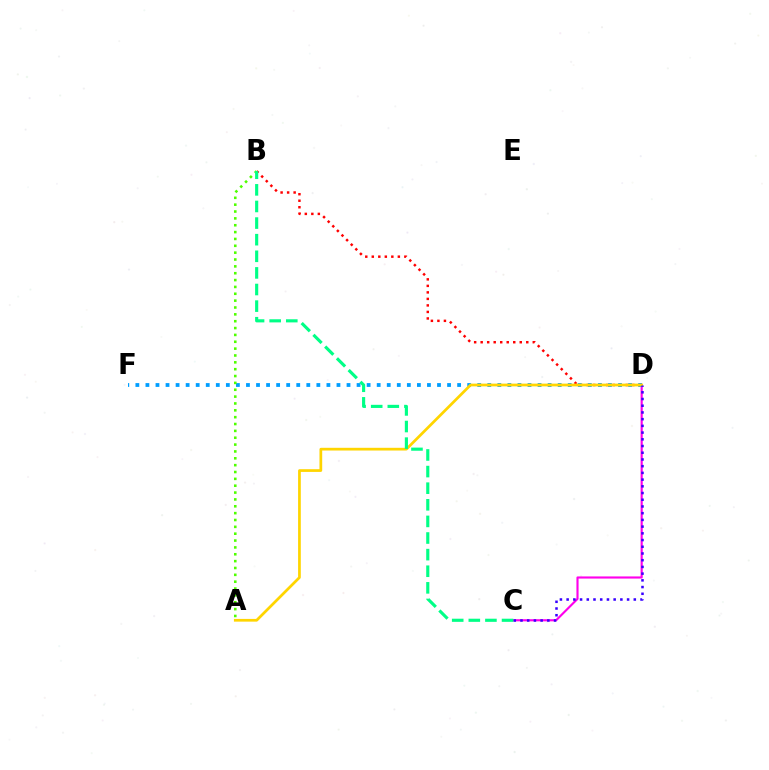{('B', 'D'): [{'color': '#ff0000', 'line_style': 'dotted', 'thickness': 1.77}], ('C', 'D'): [{'color': '#ff00ed', 'line_style': 'solid', 'thickness': 1.54}, {'color': '#3700ff', 'line_style': 'dotted', 'thickness': 1.82}], ('D', 'F'): [{'color': '#009eff', 'line_style': 'dotted', 'thickness': 2.73}], ('A', 'D'): [{'color': '#ffd500', 'line_style': 'solid', 'thickness': 1.96}], ('A', 'B'): [{'color': '#4fff00', 'line_style': 'dotted', 'thickness': 1.86}], ('B', 'C'): [{'color': '#00ff86', 'line_style': 'dashed', 'thickness': 2.26}]}